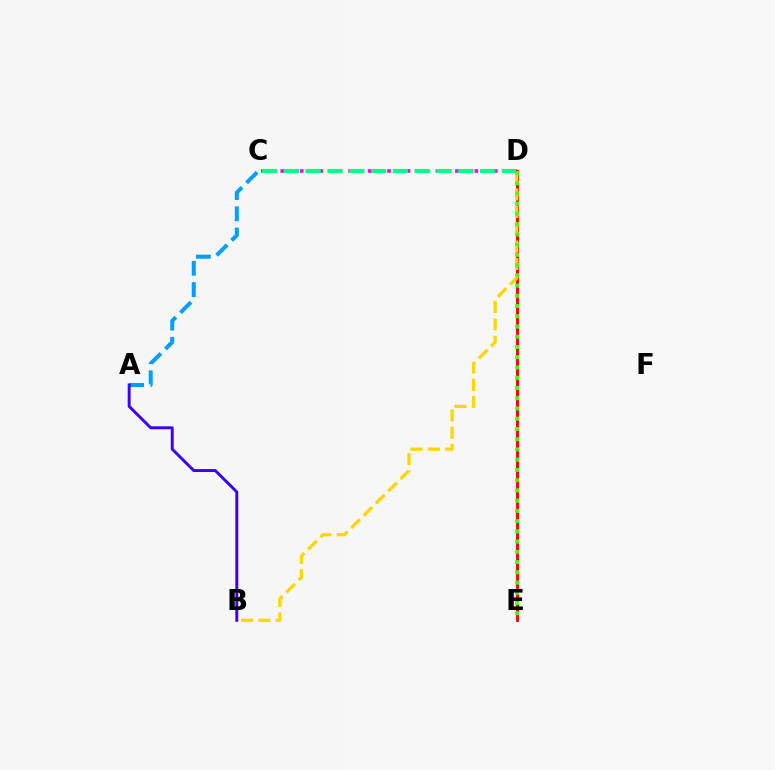{('C', 'D'): [{'color': '#ff00ed', 'line_style': 'dotted', 'thickness': 2.64}, {'color': '#00ff86', 'line_style': 'dashed', 'thickness': 2.96}], ('A', 'C'): [{'color': '#009eff', 'line_style': 'dashed', 'thickness': 2.89}], ('D', 'E'): [{'color': '#ff0000', 'line_style': 'solid', 'thickness': 2.09}, {'color': '#4fff00', 'line_style': 'dotted', 'thickness': 2.78}], ('A', 'B'): [{'color': '#3700ff', 'line_style': 'solid', 'thickness': 2.1}], ('B', 'D'): [{'color': '#ffd500', 'line_style': 'dashed', 'thickness': 2.36}]}